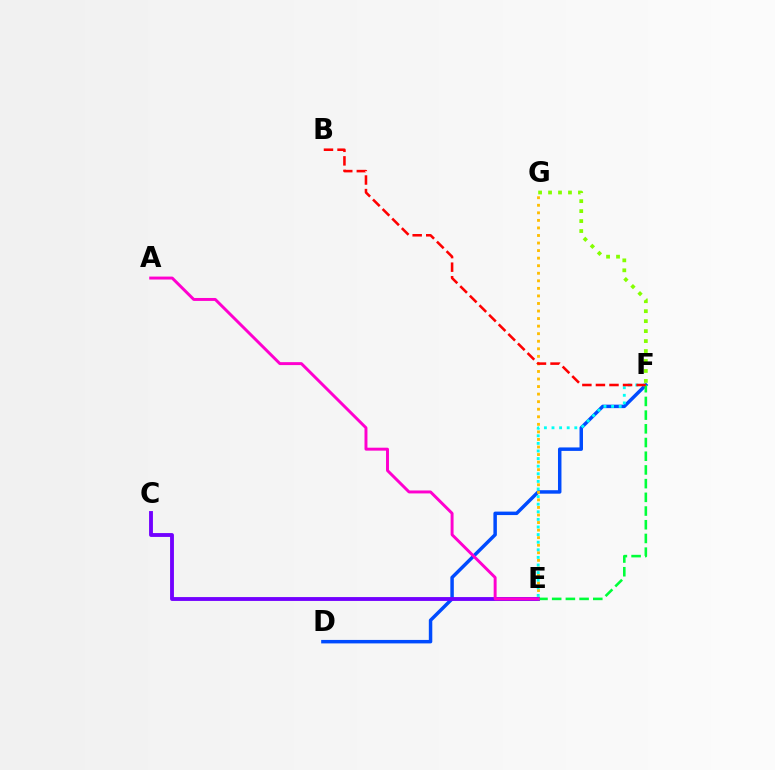{('D', 'F'): [{'color': '#004bff', 'line_style': 'solid', 'thickness': 2.5}], ('E', 'G'): [{'color': '#ffbd00', 'line_style': 'dotted', 'thickness': 2.05}], ('E', 'F'): [{'color': '#00fff6', 'line_style': 'dotted', 'thickness': 2.07}, {'color': '#00ff39', 'line_style': 'dashed', 'thickness': 1.86}], ('C', 'E'): [{'color': '#7200ff', 'line_style': 'solid', 'thickness': 2.78}], ('A', 'E'): [{'color': '#ff00cf', 'line_style': 'solid', 'thickness': 2.12}], ('F', 'G'): [{'color': '#84ff00', 'line_style': 'dotted', 'thickness': 2.71}], ('B', 'F'): [{'color': '#ff0000', 'line_style': 'dashed', 'thickness': 1.84}]}